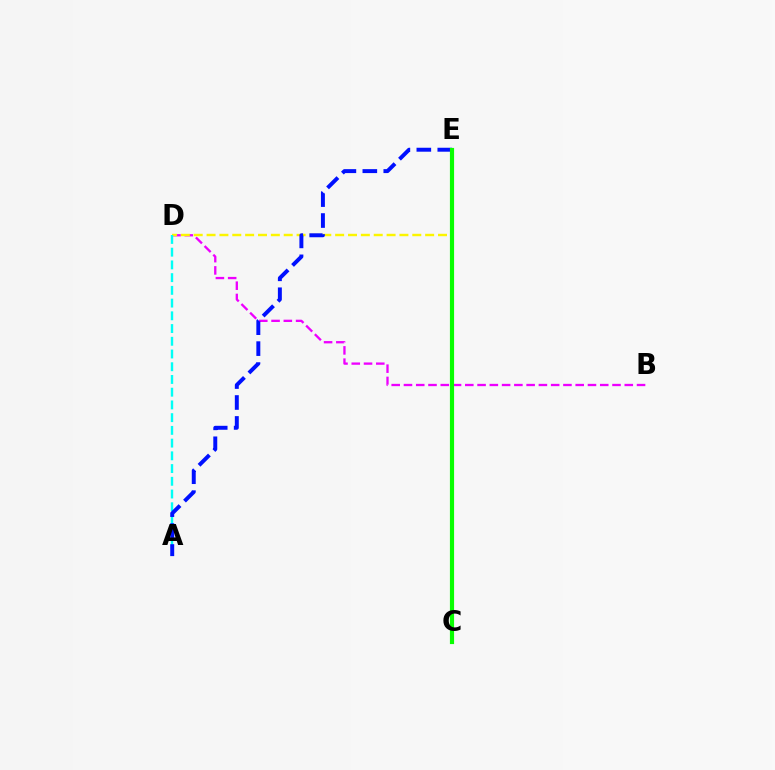{('B', 'D'): [{'color': '#ee00ff', 'line_style': 'dashed', 'thickness': 1.67}], ('C', 'E'): [{'color': '#ff0000', 'line_style': 'solid', 'thickness': 2.07}, {'color': '#08ff00', 'line_style': 'solid', 'thickness': 3.0}], ('D', 'E'): [{'color': '#fcf500', 'line_style': 'dashed', 'thickness': 1.75}], ('A', 'D'): [{'color': '#00fff6', 'line_style': 'dashed', 'thickness': 1.73}], ('A', 'E'): [{'color': '#0010ff', 'line_style': 'dashed', 'thickness': 2.84}]}